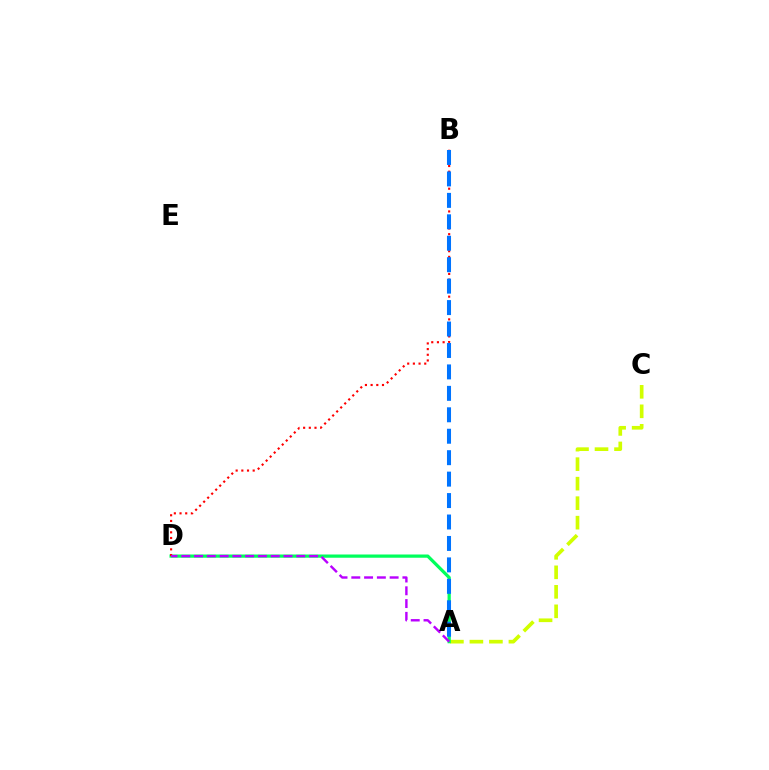{('A', 'C'): [{'color': '#d1ff00', 'line_style': 'dashed', 'thickness': 2.65}], ('A', 'D'): [{'color': '#00ff5c', 'line_style': 'solid', 'thickness': 2.33}, {'color': '#b900ff', 'line_style': 'dashed', 'thickness': 1.74}], ('B', 'D'): [{'color': '#ff0000', 'line_style': 'dotted', 'thickness': 1.54}], ('A', 'B'): [{'color': '#0074ff', 'line_style': 'dashed', 'thickness': 2.91}]}